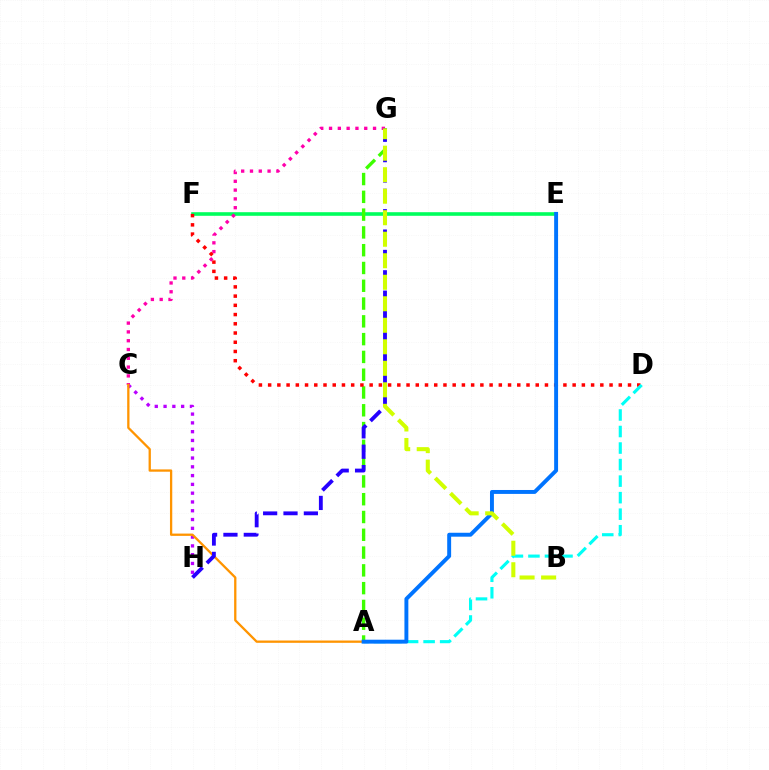{('C', 'H'): [{'color': '#b900ff', 'line_style': 'dotted', 'thickness': 2.39}], ('E', 'F'): [{'color': '#00ff5c', 'line_style': 'solid', 'thickness': 2.59}], ('C', 'G'): [{'color': '#ff00ac', 'line_style': 'dotted', 'thickness': 2.39}], ('A', 'G'): [{'color': '#3dff00', 'line_style': 'dashed', 'thickness': 2.42}], ('A', 'C'): [{'color': '#ff9400', 'line_style': 'solid', 'thickness': 1.65}], ('D', 'F'): [{'color': '#ff0000', 'line_style': 'dotted', 'thickness': 2.51}], ('A', 'D'): [{'color': '#00fff6', 'line_style': 'dashed', 'thickness': 2.25}], ('A', 'E'): [{'color': '#0074ff', 'line_style': 'solid', 'thickness': 2.82}], ('G', 'H'): [{'color': '#2500ff', 'line_style': 'dashed', 'thickness': 2.77}], ('B', 'G'): [{'color': '#d1ff00', 'line_style': 'dashed', 'thickness': 2.92}]}